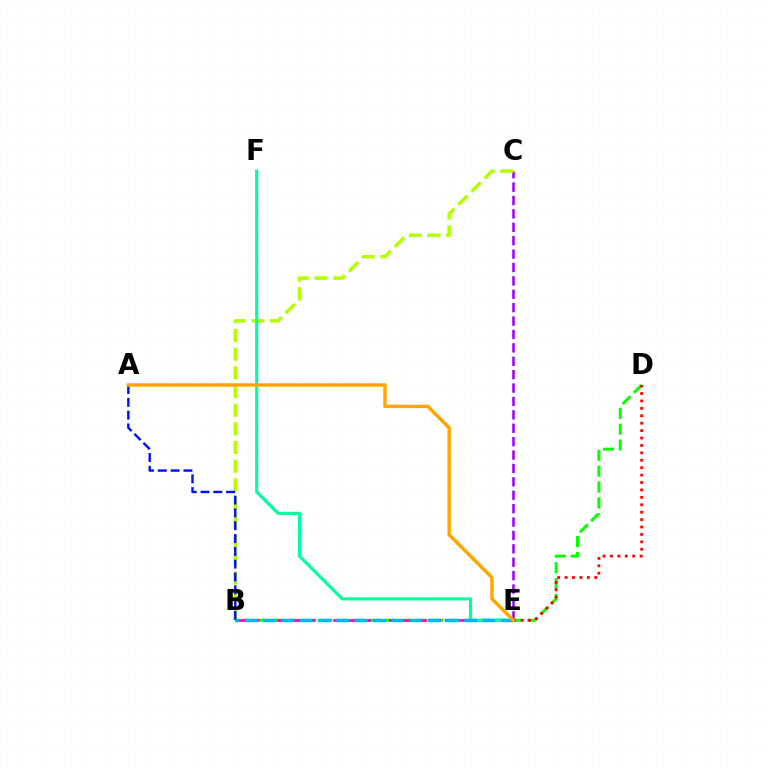{('B', 'D'): [{'color': '#08ff00', 'line_style': 'dashed', 'thickness': 2.15}], ('C', 'E'): [{'color': '#9b00ff', 'line_style': 'dashed', 'thickness': 1.82}], ('B', 'E'): [{'color': '#ff00bd', 'line_style': 'dashed', 'thickness': 1.9}, {'color': '#00b5ff', 'line_style': 'dashed', 'thickness': 2.48}], ('B', 'C'): [{'color': '#b3ff00', 'line_style': 'dashed', 'thickness': 2.54}], ('A', 'B'): [{'color': '#0010ff', 'line_style': 'dashed', 'thickness': 1.74}], ('E', 'F'): [{'color': '#00ff9d', 'line_style': 'solid', 'thickness': 2.24}], ('D', 'E'): [{'color': '#ff0000', 'line_style': 'dotted', 'thickness': 2.02}], ('A', 'E'): [{'color': '#ffa500', 'line_style': 'solid', 'thickness': 2.46}]}